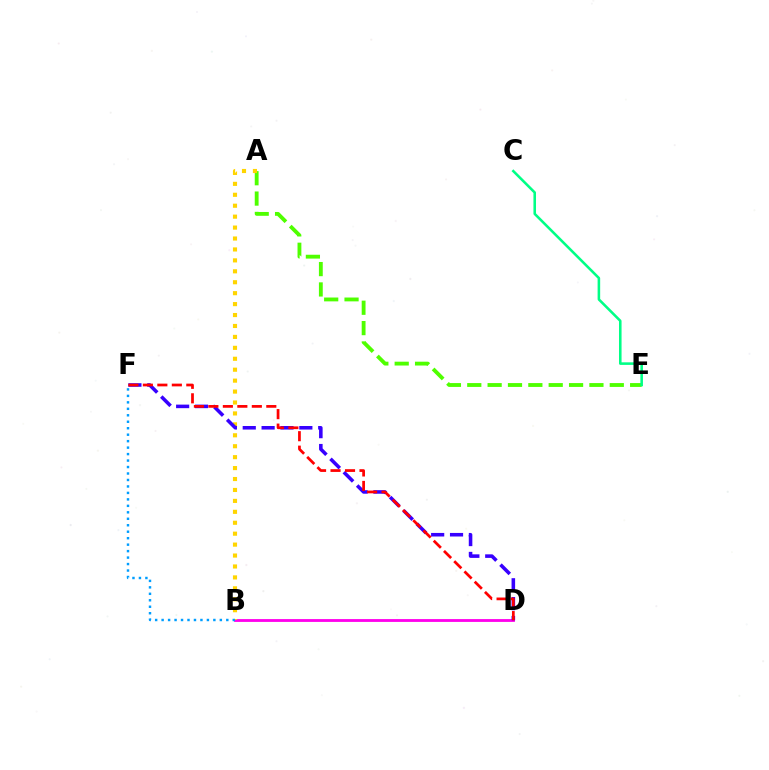{('B', 'D'): [{'color': '#ff00ed', 'line_style': 'solid', 'thickness': 2.04}], ('A', 'E'): [{'color': '#4fff00', 'line_style': 'dashed', 'thickness': 2.77}], ('A', 'B'): [{'color': '#ffd500', 'line_style': 'dotted', 'thickness': 2.97}], ('D', 'F'): [{'color': '#3700ff', 'line_style': 'dashed', 'thickness': 2.56}, {'color': '#ff0000', 'line_style': 'dashed', 'thickness': 1.97}], ('B', 'F'): [{'color': '#009eff', 'line_style': 'dotted', 'thickness': 1.76}], ('C', 'E'): [{'color': '#00ff86', 'line_style': 'solid', 'thickness': 1.85}]}